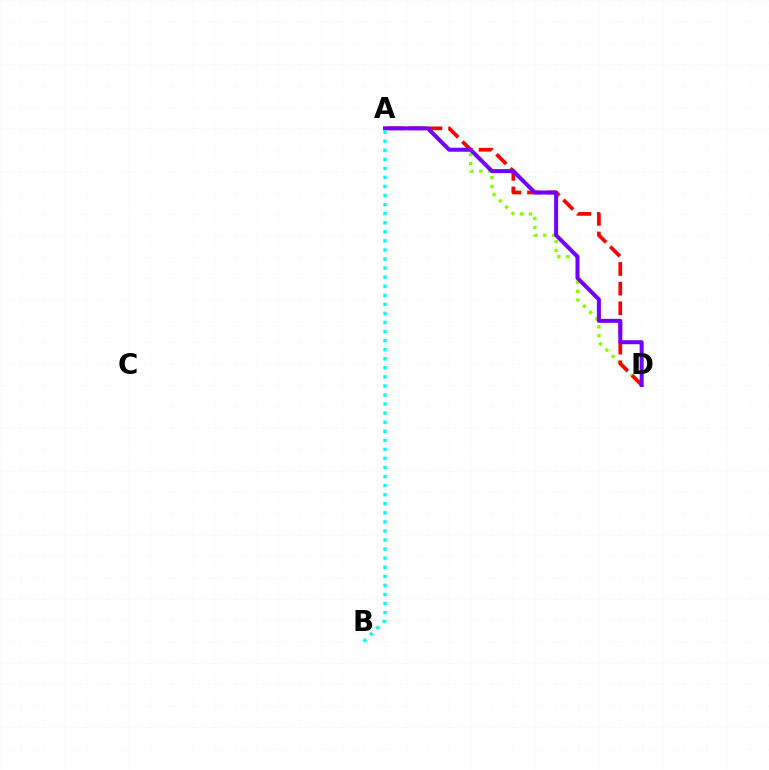{('A', 'D'): [{'color': '#84ff00', 'line_style': 'dotted', 'thickness': 2.41}, {'color': '#ff0000', 'line_style': 'dashed', 'thickness': 2.67}, {'color': '#7200ff', 'line_style': 'solid', 'thickness': 2.88}], ('A', 'B'): [{'color': '#00fff6', 'line_style': 'dotted', 'thickness': 2.46}]}